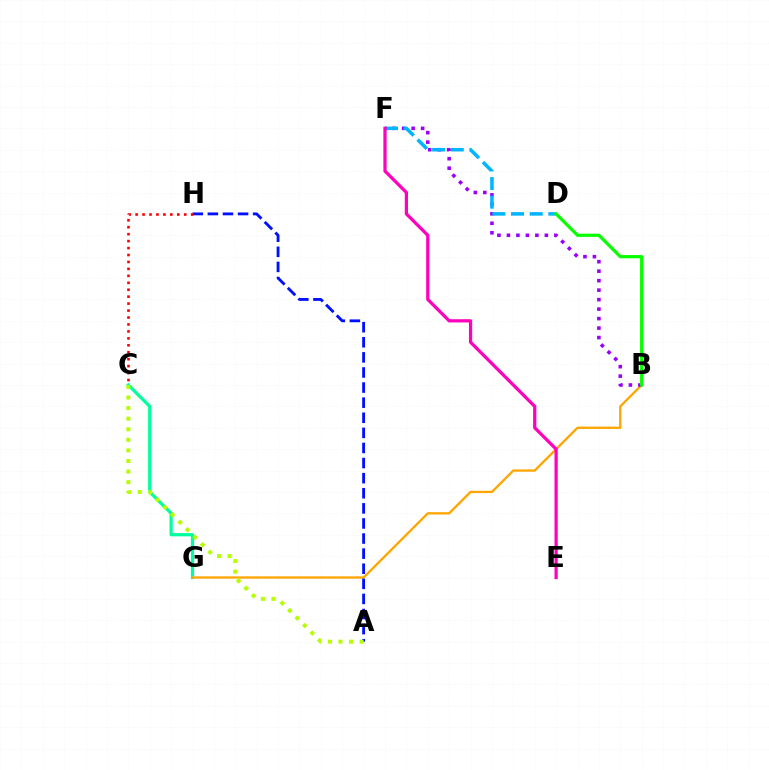{('C', 'G'): [{'color': '#00ff9d', 'line_style': 'solid', 'thickness': 2.32}], ('B', 'G'): [{'color': '#ffa500', 'line_style': 'solid', 'thickness': 1.66}], ('B', 'F'): [{'color': '#9b00ff', 'line_style': 'dotted', 'thickness': 2.58}], ('A', 'H'): [{'color': '#0010ff', 'line_style': 'dashed', 'thickness': 2.05}], ('A', 'C'): [{'color': '#b3ff00', 'line_style': 'dotted', 'thickness': 2.88}], ('D', 'F'): [{'color': '#00b5ff', 'line_style': 'dashed', 'thickness': 2.53}], ('C', 'H'): [{'color': '#ff0000', 'line_style': 'dotted', 'thickness': 1.89}], ('E', 'F'): [{'color': '#ff00bd', 'line_style': 'solid', 'thickness': 2.33}], ('B', 'D'): [{'color': '#08ff00', 'line_style': 'solid', 'thickness': 2.31}]}